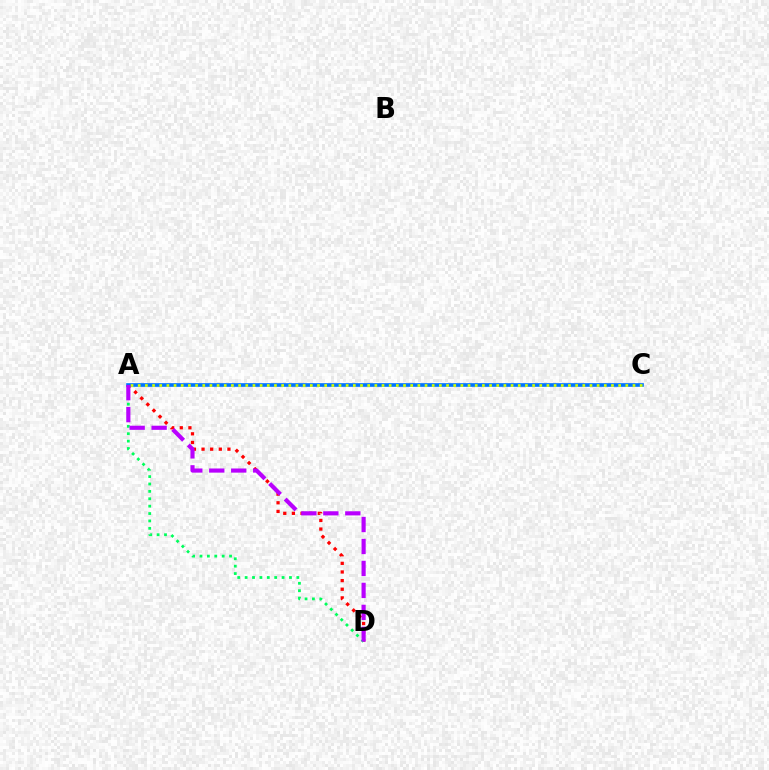{('A', 'D'): [{'color': '#ff0000', 'line_style': 'dotted', 'thickness': 2.34}, {'color': '#00ff5c', 'line_style': 'dotted', 'thickness': 2.01}, {'color': '#b900ff', 'line_style': 'dashed', 'thickness': 2.98}], ('A', 'C'): [{'color': '#0074ff', 'line_style': 'solid', 'thickness': 2.63}, {'color': '#d1ff00', 'line_style': 'dotted', 'thickness': 1.95}]}